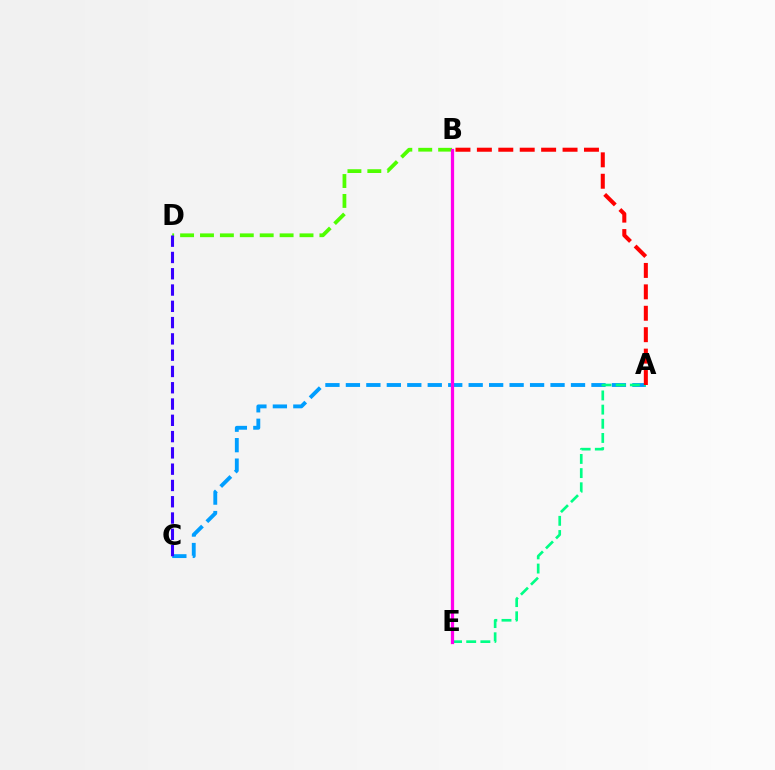{('B', 'E'): [{'color': '#ffd500', 'line_style': 'solid', 'thickness': 1.96}, {'color': '#ff00ed', 'line_style': 'solid', 'thickness': 2.33}], ('A', 'C'): [{'color': '#009eff', 'line_style': 'dashed', 'thickness': 2.78}], ('A', 'E'): [{'color': '#00ff86', 'line_style': 'dashed', 'thickness': 1.93}], ('B', 'D'): [{'color': '#4fff00', 'line_style': 'dashed', 'thickness': 2.7}], ('C', 'D'): [{'color': '#3700ff', 'line_style': 'dashed', 'thickness': 2.21}], ('A', 'B'): [{'color': '#ff0000', 'line_style': 'dashed', 'thickness': 2.91}]}